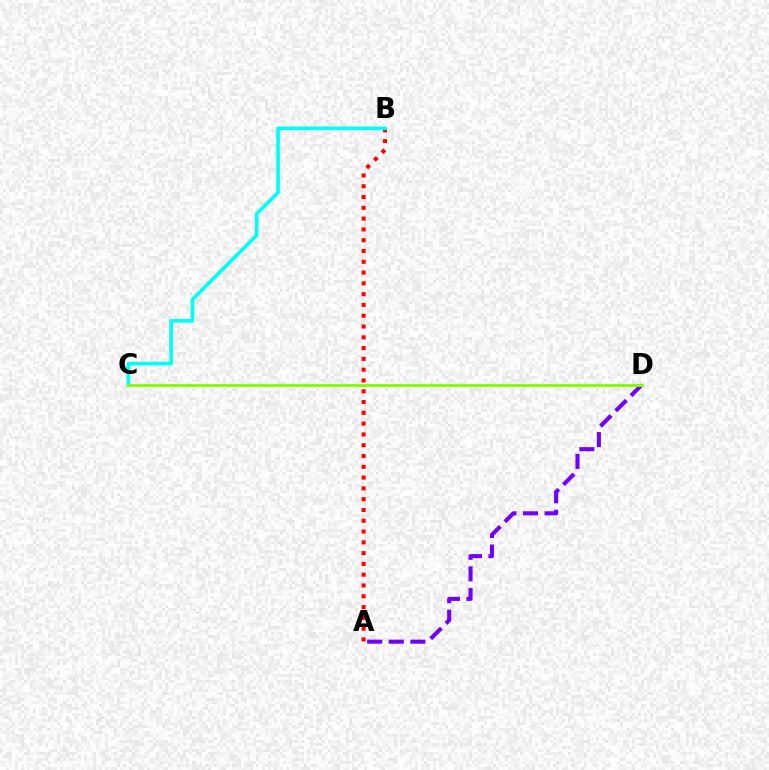{('A', 'B'): [{'color': '#ff0000', 'line_style': 'dotted', 'thickness': 2.93}], ('B', 'C'): [{'color': '#00fff6', 'line_style': 'solid', 'thickness': 2.63}], ('A', 'D'): [{'color': '#7200ff', 'line_style': 'dashed', 'thickness': 2.93}], ('C', 'D'): [{'color': '#84ff00', 'line_style': 'solid', 'thickness': 2.07}]}